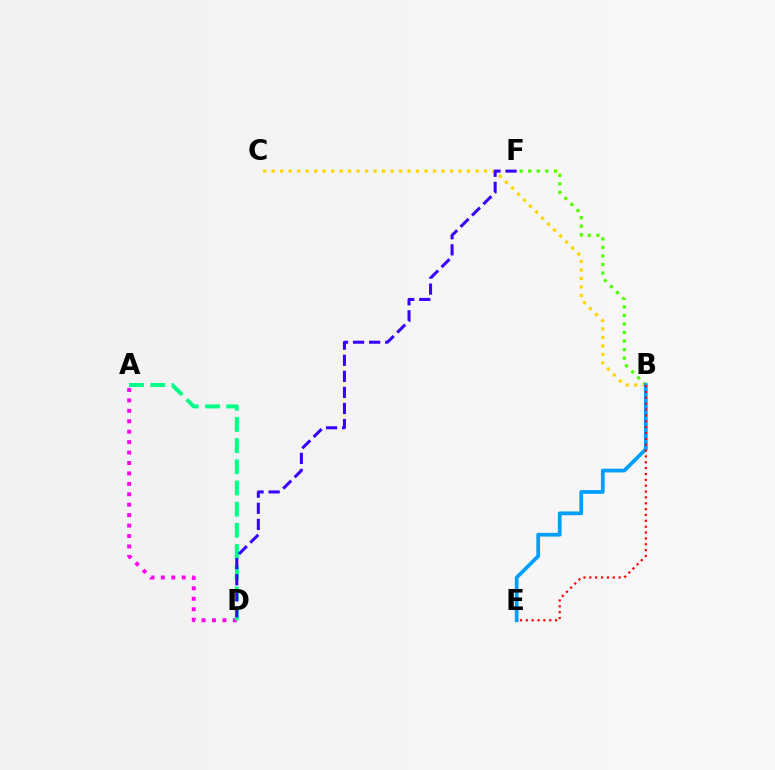{('A', 'D'): [{'color': '#ff00ed', 'line_style': 'dotted', 'thickness': 2.83}, {'color': '#00ff86', 'line_style': 'dashed', 'thickness': 2.88}], ('B', 'F'): [{'color': '#4fff00', 'line_style': 'dotted', 'thickness': 2.32}], ('B', 'C'): [{'color': '#ffd500', 'line_style': 'dotted', 'thickness': 2.31}], ('B', 'E'): [{'color': '#009eff', 'line_style': 'solid', 'thickness': 2.69}, {'color': '#ff0000', 'line_style': 'dotted', 'thickness': 1.59}], ('D', 'F'): [{'color': '#3700ff', 'line_style': 'dashed', 'thickness': 2.18}]}